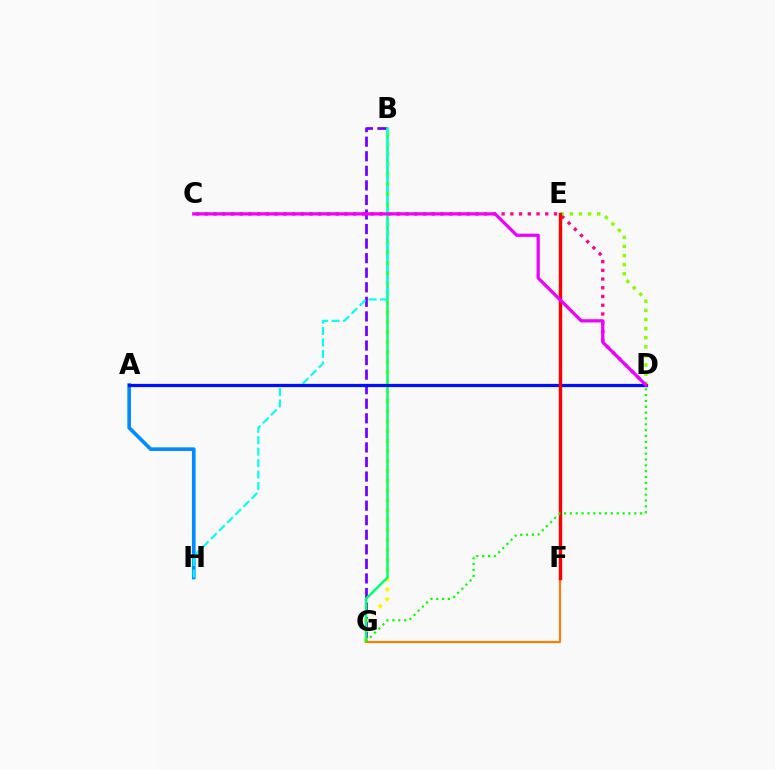{('C', 'D'): [{'color': '#ff0094', 'line_style': 'dotted', 'thickness': 2.37}, {'color': '#ee00ff', 'line_style': 'solid', 'thickness': 2.34}], ('B', 'G'): [{'color': '#7200ff', 'line_style': 'dashed', 'thickness': 1.98}, {'color': '#fcf500', 'line_style': 'dotted', 'thickness': 2.69}, {'color': '#00ff74', 'line_style': 'solid', 'thickness': 1.78}], ('A', 'H'): [{'color': '#008cff', 'line_style': 'solid', 'thickness': 2.64}], ('D', 'E'): [{'color': '#84ff00', 'line_style': 'dotted', 'thickness': 2.48}], ('F', 'G'): [{'color': '#ff7c00', 'line_style': 'solid', 'thickness': 1.58}], ('B', 'H'): [{'color': '#00fff6', 'line_style': 'dashed', 'thickness': 1.55}], ('A', 'D'): [{'color': '#0010ff', 'line_style': 'solid', 'thickness': 2.33}], ('E', 'F'): [{'color': '#ff0000', 'line_style': 'solid', 'thickness': 2.45}], ('D', 'G'): [{'color': '#08ff00', 'line_style': 'dotted', 'thickness': 1.59}]}